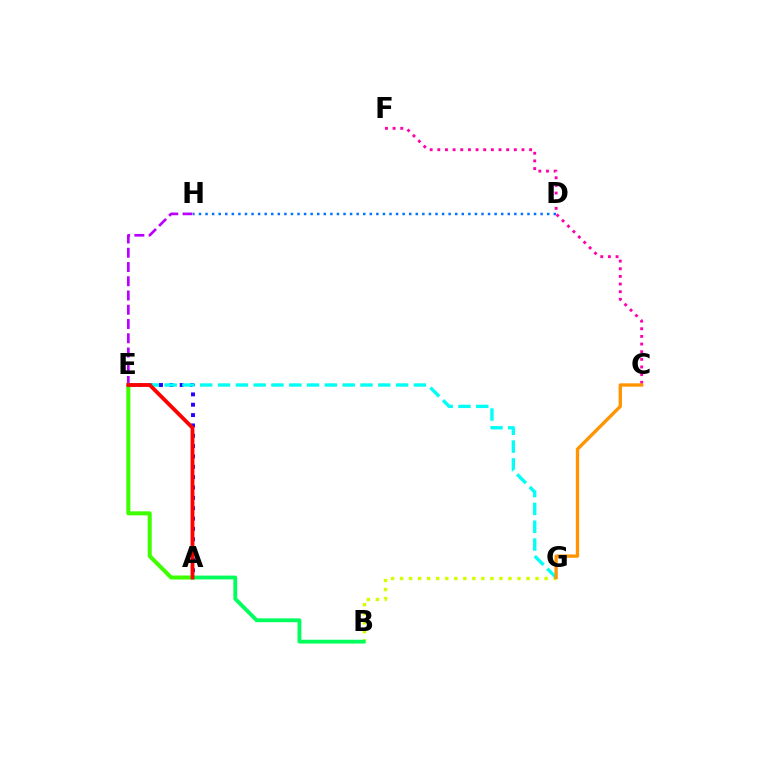{('E', 'H'): [{'color': '#b900ff', 'line_style': 'dashed', 'thickness': 1.94}], ('B', 'G'): [{'color': '#d1ff00', 'line_style': 'dotted', 'thickness': 2.45}], ('A', 'E'): [{'color': '#2500ff', 'line_style': 'dotted', 'thickness': 2.81}, {'color': '#3dff00', 'line_style': 'solid', 'thickness': 2.89}, {'color': '#ff0000', 'line_style': 'solid', 'thickness': 2.76}], ('A', 'B'): [{'color': '#00ff5c', 'line_style': 'solid', 'thickness': 2.76}], ('E', 'G'): [{'color': '#00fff6', 'line_style': 'dashed', 'thickness': 2.42}], ('C', 'F'): [{'color': '#ff00ac', 'line_style': 'dotted', 'thickness': 2.08}], ('C', 'G'): [{'color': '#ff9400', 'line_style': 'solid', 'thickness': 2.39}], ('D', 'H'): [{'color': '#0074ff', 'line_style': 'dotted', 'thickness': 1.79}]}